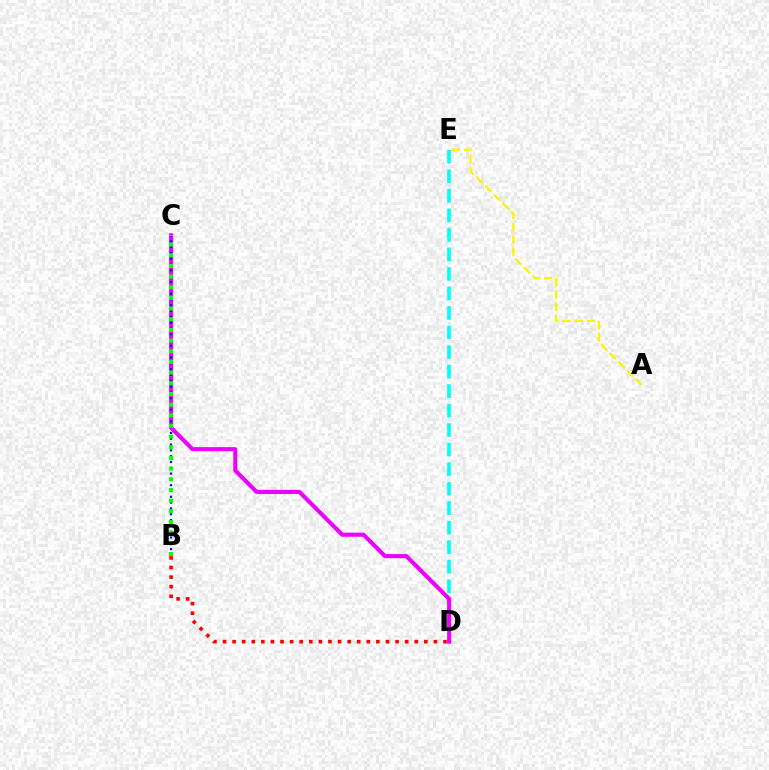{('D', 'E'): [{'color': '#00fff6', 'line_style': 'dashed', 'thickness': 2.65}], ('C', 'D'): [{'color': '#ee00ff', 'line_style': 'solid', 'thickness': 2.93}], ('B', 'C'): [{'color': '#0010ff', 'line_style': 'dotted', 'thickness': 1.58}, {'color': '#08ff00', 'line_style': 'dotted', 'thickness': 2.9}], ('A', 'E'): [{'color': '#fcf500', 'line_style': 'dashed', 'thickness': 1.66}], ('B', 'D'): [{'color': '#ff0000', 'line_style': 'dotted', 'thickness': 2.6}]}